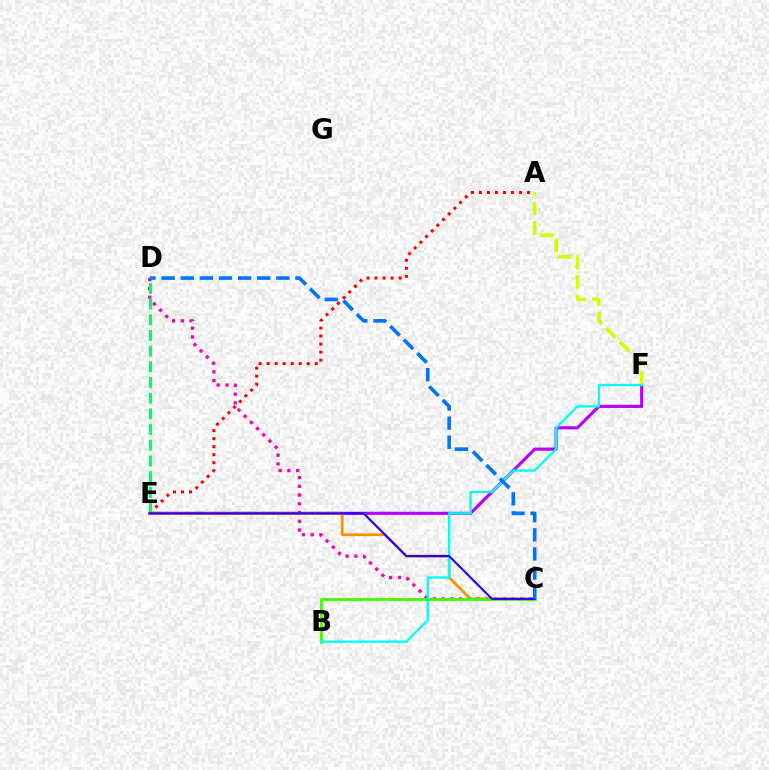{('C', 'D'): [{'color': '#ff00ac', 'line_style': 'dotted', 'thickness': 2.38}, {'color': '#0074ff', 'line_style': 'dashed', 'thickness': 2.6}], ('E', 'F'): [{'color': '#b900ff', 'line_style': 'solid', 'thickness': 2.28}], ('C', 'E'): [{'color': '#ff9400', 'line_style': 'solid', 'thickness': 2.0}, {'color': '#2500ff', 'line_style': 'solid', 'thickness': 1.54}], ('B', 'C'): [{'color': '#3dff00', 'line_style': 'solid', 'thickness': 2.03}], ('A', 'F'): [{'color': '#d1ff00', 'line_style': 'dashed', 'thickness': 2.63}], ('A', 'E'): [{'color': '#ff0000', 'line_style': 'dotted', 'thickness': 2.18}], ('D', 'E'): [{'color': '#00ff5c', 'line_style': 'dashed', 'thickness': 2.13}], ('B', 'F'): [{'color': '#00fff6', 'line_style': 'solid', 'thickness': 1.69}]}